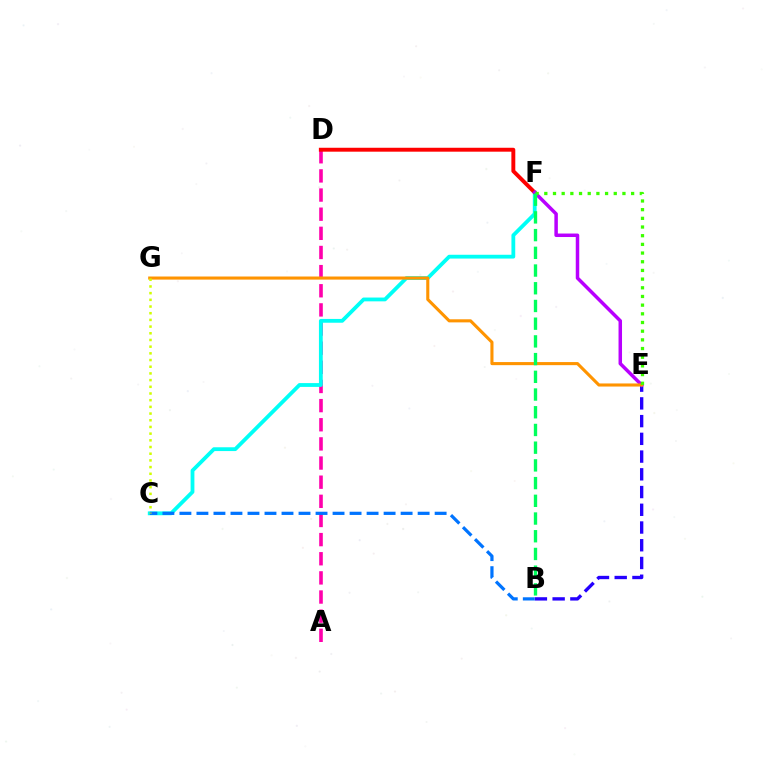{('A', 'D'): [{'color': '#ff00ac', 'line_style': 'dashed', 'thickness': 2.6}], ('B', 'E'): [{'color': '#2500ff', 'line_style': 'dashed', 'thickness': 2.41}], ('C', 'F'): [{'color': '#00fff6', 'line_style': 'solid', 'thickness': 2.74}], ('D', 'F'): [{'color': '#ff0000', 'line_style': 'solid', 'thickness': 2.82}], ('E', 'F'): [{'color': '#b900ff', 'line_style': 'solid', 'thickness': 2.51}, {'color': '#3dff00', 'line_style': 'dotted', 'thickness': 2.36}], ('E', 'G'): [{'color': '#ff9400', 'line_style': 'solid', 'thickness': 2.22}], ('B', 'C'): [{'color': '#0074ff', 'line_style': 'dashed', 'thickness': 2.31}], ('B', 'F'): [{'color': '#00ff5c', 'line_style': 'dashed', 'thickness': 2.41}], ('C', 'G'): [{'color': '#d1ff00', 'line_style': 'dotted', 'thickness': 1.82}]}